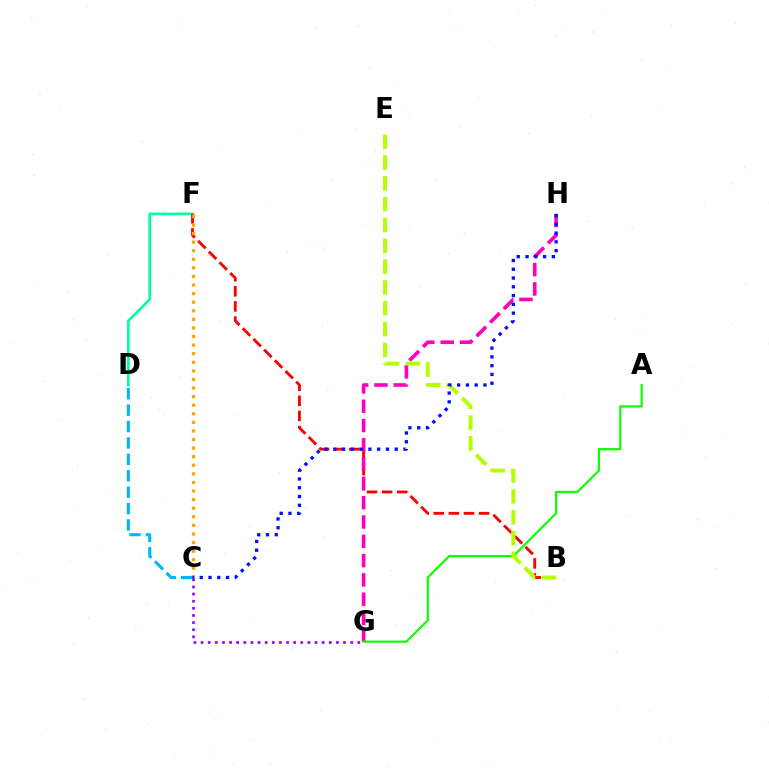{('D', 'F'): [{'color': '#00ff9d', 'line_style': 'solid', 'thickness': 1.93}], ('B', 'F'): [{'color': '#ff0000', 'line_style': 'dashed', 'thickness': 2.05}], ('G', 'H'): [{'color': '#ff00bd', 'line_style': 'dashed', 'thickness': 2.62}], ('C', 'F'): [{'color': '#ffa500', 'line_style': 'dotted', 'thickness': 2.33}], ('C', 'D'): [{'color': '#00b5ff', 'line_style': 'dashed', 'thickness': 2.23}], ('A', 'G'): [{'color': '#08ff00', 'line_style': 'solid', 'thickness': 1.56}], ('B', 'E'): [{'color': '#b3ff00', 'line_style': 'dashed', 'thickness': 2.83}], ('C', 'H'): [{'color': '#0010ff', 'line_style': 'dotted', 'thickness': 2.38}], ('C', 'G'): [{'color': '#9b00ff', 'line_style': 'dotted', 'thickness': 1.94}]}